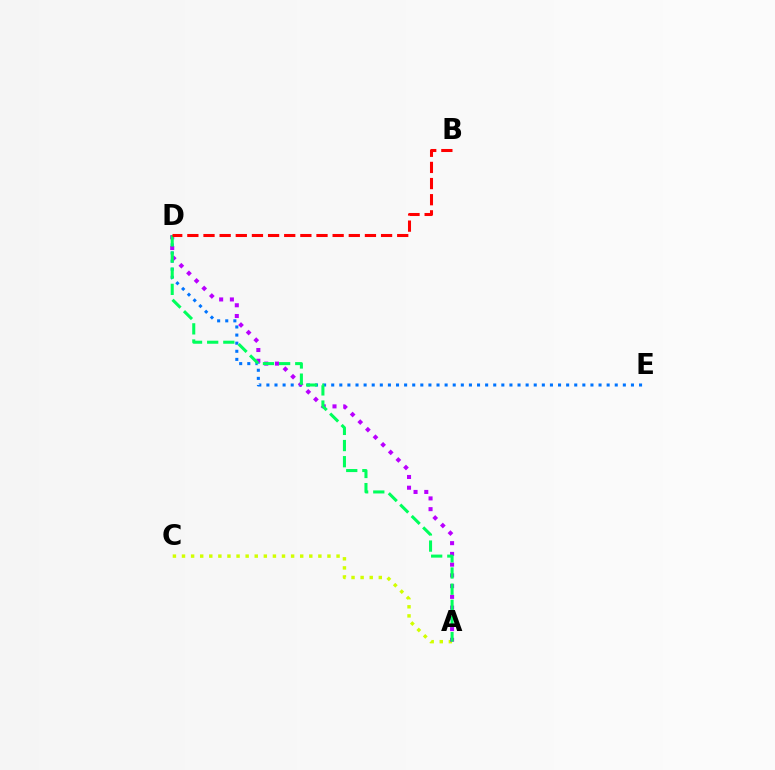{('A', 'C'): [{'color': '#d1ff00', 'line_style': 'dotted', 'thickness': 2.47}], ('D', 'E'): [{'color': '#0074ff', 'line_style': 'dotted', 'thickness': 2.2}], ('A', 'D'): [{'color': '#b900ff', 'line_style': 'dotted', 'thickness': 2.92}, {'color': '#00ff5c', 'line_style': 'dashed', 'thickness': 2.19}], ('B', 'D'): [{'color': '#ff0000', 'line_style': 'dashed', 'thickness': 2.19}]}